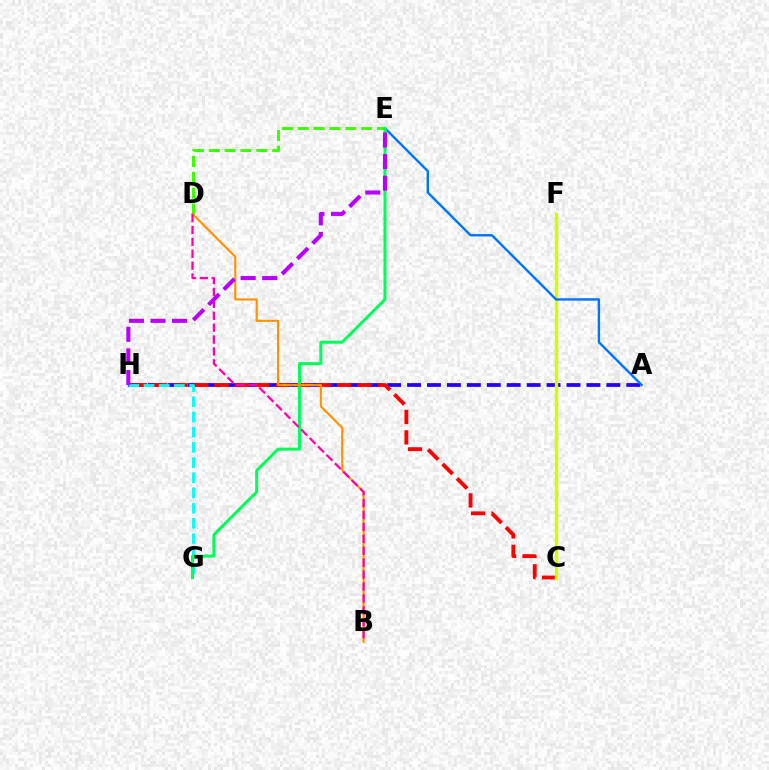{('D', 'E'): [{'color': '#3dff00', 'line_style': 'dashed', 'thickness': 2.15}], ('A', 'H'): [{'color': '#2500ff', 'line_style': 'dashed', 'thickness': 2.71}], ('C', 'H'): [{'color': '#ff0000', 'line_style': 'dashed', 'thickness': 2.78}], ('C', 'F'): [{'color': '#d1ff00', 'line_style': 'solid', 'thickness': 2.45}], ('A', 'E'): [{'color': '#0074ff', 'line_style': 'solid', 'thickness': 1.73}], ('G', 'H'): [{'color': '#00fff6', 'line_style': 'dashed', 'thickness': 2.06}], ('E', 'G'): [{'color': '#00ff5c', 'line_style': 'solid', 'thickness': 2.18}], ('B', 'D'): [{'color': '#ff9400', 'line_style': 'solid', 'thickness': 1.55}, {'color': '#ff00ac', 'line_style': 'dashed', 'thickness': 1.62}], ('E', 'H'): [{'color': '#b900ff', 'line_style': 'dashed', 'thickness': 2.93}]}